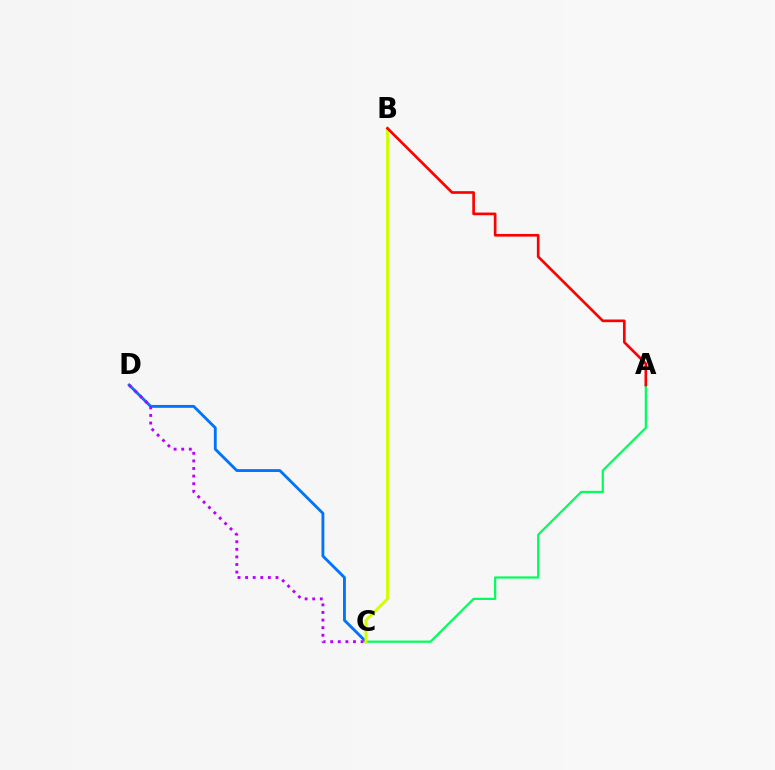{('C', 'D'): [{'color': '#0074ff', 'line_style': 'solid', 'thickness': 2.05}, {'color': '#b900ff', 'line_style': 'dotted', 'thickness': 2.06}], ('A', 'C'): [{'color': '#00ff5c', 'line_style': 'solid', 'thickness': 1.61}], ('B', 'C'): [{'color': '#d1ff00', 'line_style': 'solid', 'thickness': 2.1}], ('A', 'B'): [{'color': '#ff0000', 'line_style': 'solid', 'thickness': 1.92}]}